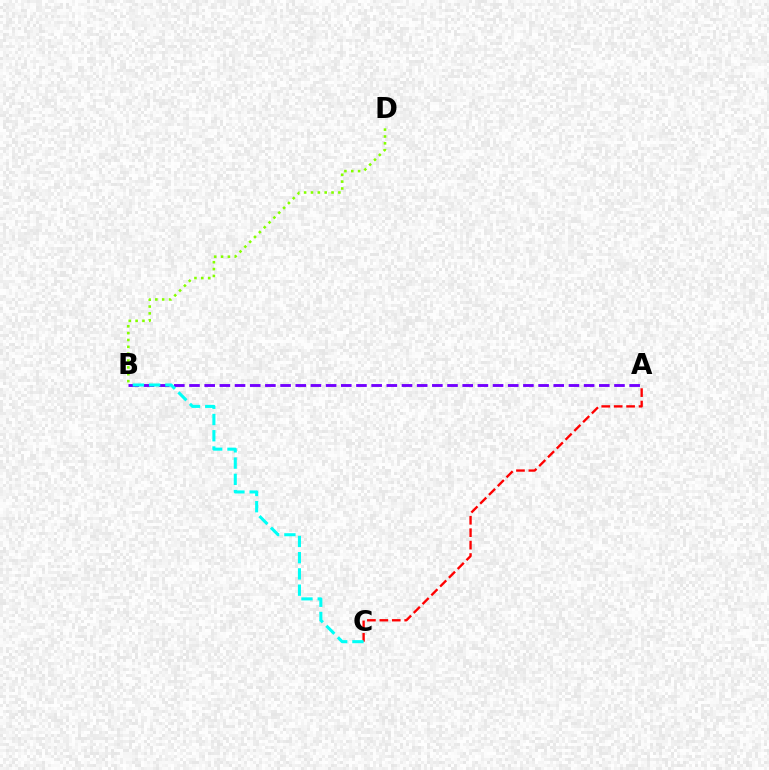{('B', 'D'): [{'color': '#84ff00', 'line_style': 'dotted', 'thickness': 1.86}], ('A', 'C'): [{'color': '#ff0000', 'line_style': 'dashed', 'thickness': 1.69}], ('A', 'B'): [{'color': '#7200ff', 'line_style': 'dashed', 'thickness': 2.06}], ('B', 'C'): [{'color': '#00fff6', 'line_style': 'dashed', 'thickness': 2.21}]}